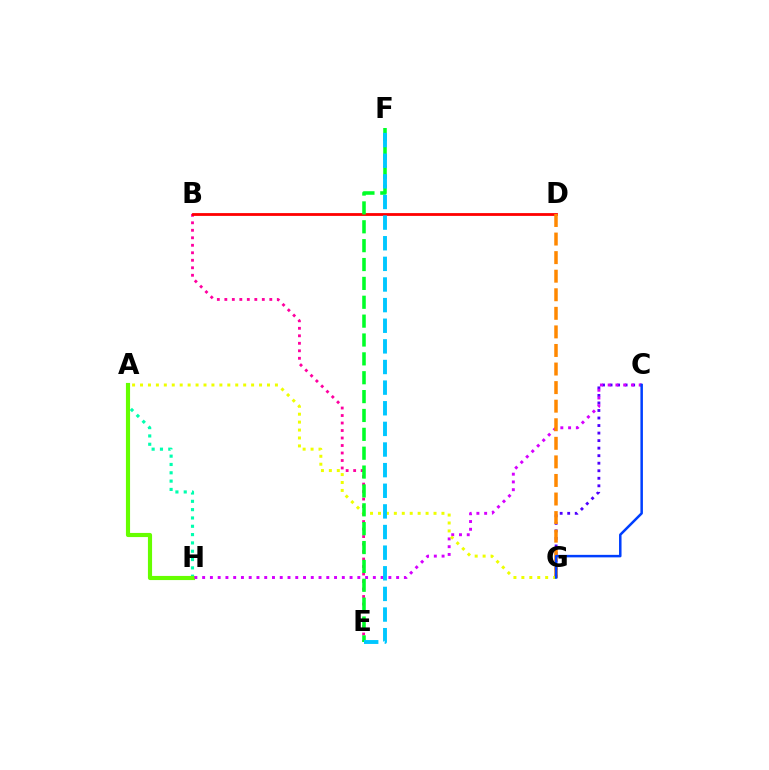{('C', 'G'): [{'color': '#4f00ff', 'line_style': 'dotted', 'thickness': 2.05}, {'color': '#003fff', 'line_style': 'solid', 'thickness': 1.8}], ('B', 'E'): [{'color': '#ff00a0', 'line_style': 'dotted', 'thickness': 2.04}], ('A', 'H'): [{'color': '#00ffaf', 'line_style': 'dotted', 'thickness': 2.26}, {'color': '#66ff00', 'line_style': 'solid', 'thickness': 2.98}], ('B', 'D'): [{'color': '#ff0000', 'line_style': 'solid', 'thickness': 2.02}], ('C', 'H'): [{'color': '#d600ff', 'line_style': 'dotted', 'thickness': 2.11}], ('D', 'G'): [{'color': '#ff8800', 'line_style': 'dashed', 'thickness': 2.52}], ('A', 'G'): [{'color': '#eeff00', 'line_style': 'dotted', 'thickness': 2.16}], ('E', 'F'): [{'color': '#00ff27', 'line_style': 'dashed', 'thickness': 2.56}, {'color': '#00c7ff', 'line_style': 'dashed', 'thickness': 2.8}]}